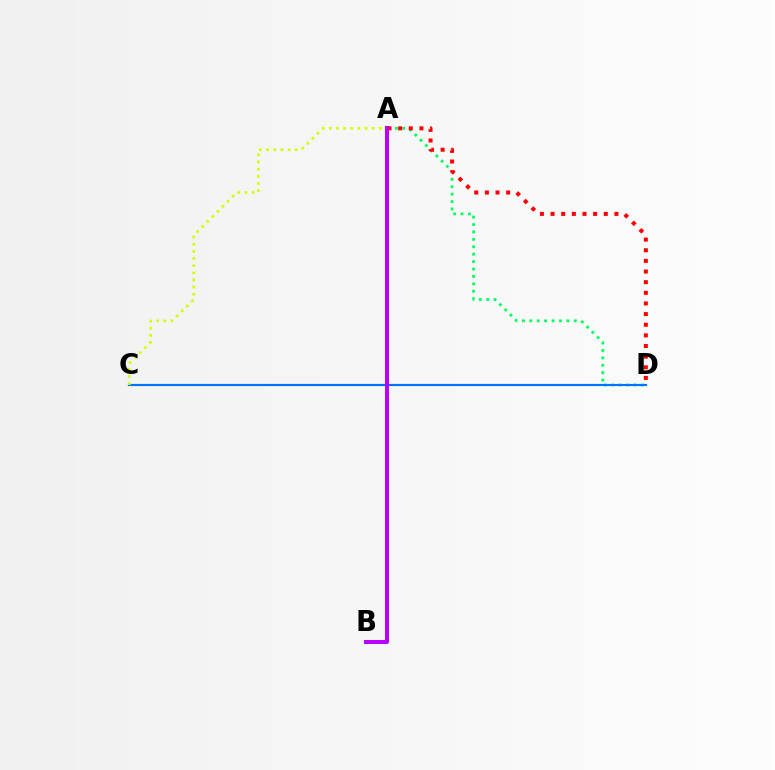{('A', 'D'): [{'color': '#00ff5c', 'line_style': 'dotted', 'thickness': 2.02}, {'color': '#ff0000', 'line_style': 'dotted', 'thickness': 2.89}], ('C', 'D'): [{'color': '#0074ff', 'line_style': 'solid', 'thickness': 1.55}], ('A', 'C'): [{'color': '#d1ff00', 'line_style': 'dotted', 'thickness': 1.94}], ('A', 'B'): [{'color': '#b900ff', 'line_style': 'solid', 'thickness': 2.86}]}